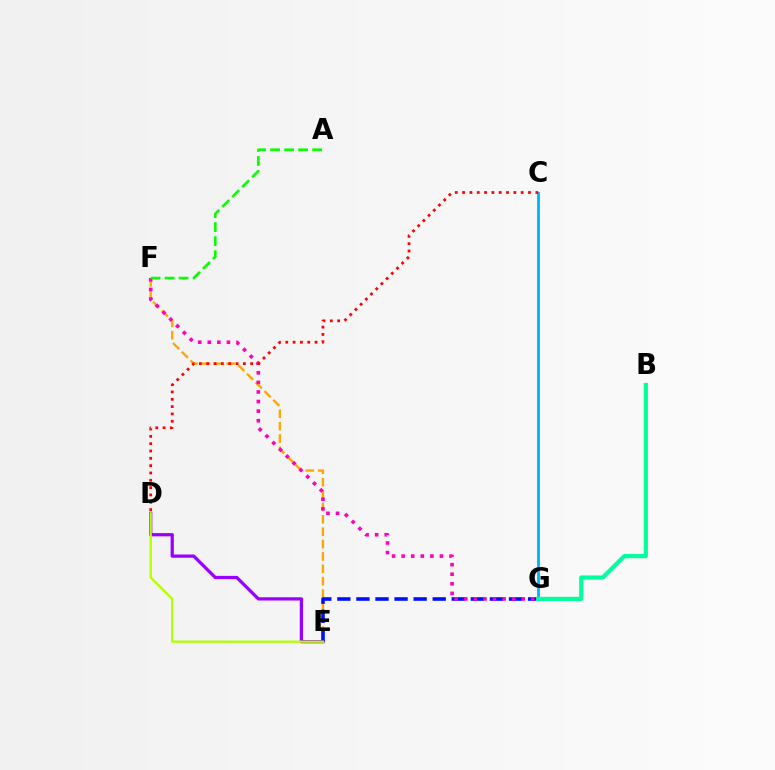{('E', 'F'): [{'color': '#ffa500', 'line_style': 'dashed', 'thickness': 1.68}], ('D', 'E'): [{'color': '#9b00ff', 'line_style': 'solid', 'thickness': 2.34}, {'color': '#b3ff00', 'line_style': 'solid', 'thickness': 1.64}], ('E', 'G'): [{'color': '#0010ff', 'line_style': 'dashed', 'thickness': 2.59}], ('C', 'G'): [{'color': '#00b5ff', 'line_style': 'solid', 'thickness': 2.05}], ('B', 'G'): [{'color': '#00ff9d', 'line_style': 'solid', 'thickness': 3.0}], ('F', 'G'): [{'color': '#ff00bd', 'line_style': 'dotted', 'thickness': 2.6}], ('C', 'D'): [{'color': '#ff0000', 'line_style': 'dotted', 'thickness': 1.99}], ('A', 'F'): [{'color': '#08ff00', 'line_style': 'dashed', 'thickness': 1.9}]}